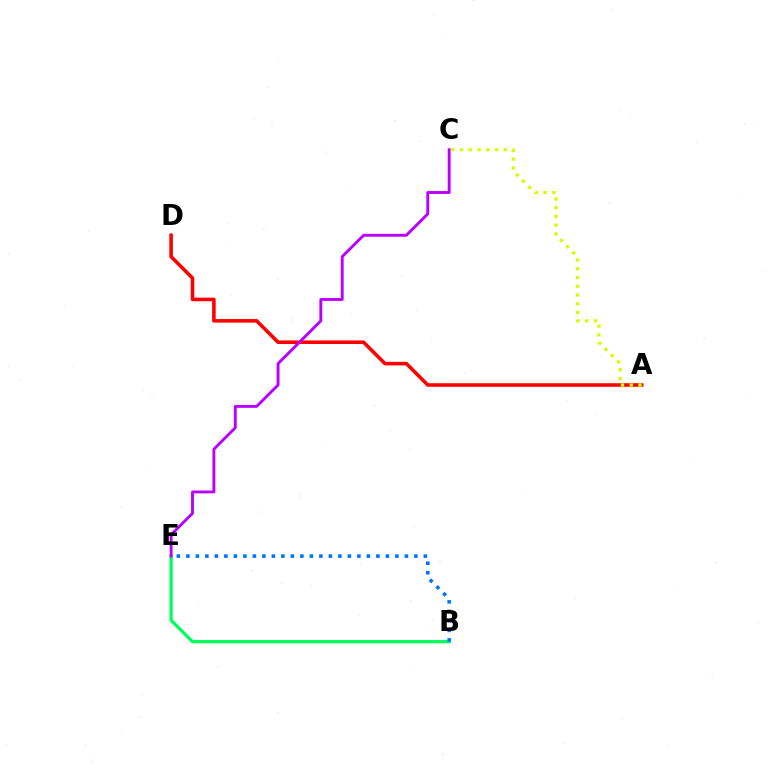{('A', 'D'): [{'color': '#ff0000', 'line_style': 'solid', 'thickness': 2.57}], ('A', 'C'): [{'color': '#d1ff00', 'line_style': 'dotted', 'thickness': 2.38}], ('B', 'E'): [{'color': '#00ff5c', 'line_style': 'solid', 'thickness': 2.35}, {'color': '#0074ff', 'line_style': 'dotted', 'thickness': 2.58}], ('C', 'E'): [{'color': '#b900ff', 'line_style': 'solid', 'thickness': 2.08}]}